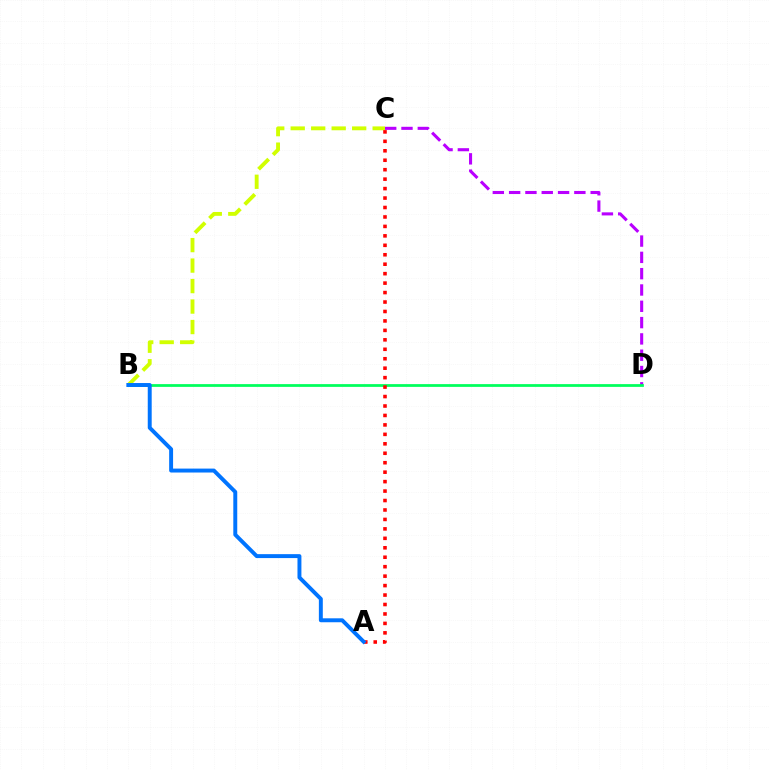{('B', 'C'): [{'color': '#d1ff00', 'line_style': 'dashed', 'thickness': 2.78}], ('C', 'D'): [{'color': '#b900ff', 'line_style': 'dashed', 'thickness': 2.22}], ('B', 'D'): [{'color': '#00ff5c', 'line_style': 'solid', 'thickness': 1.99}], ('A', 'C'): [{'color': '#ff0000', 'line_style': 'dotted', 'thickness': 2.57}], ('A', 'B'): [{'color': '#0074ff', 'line_style': 'solid', 'thickness': 2.83}]}